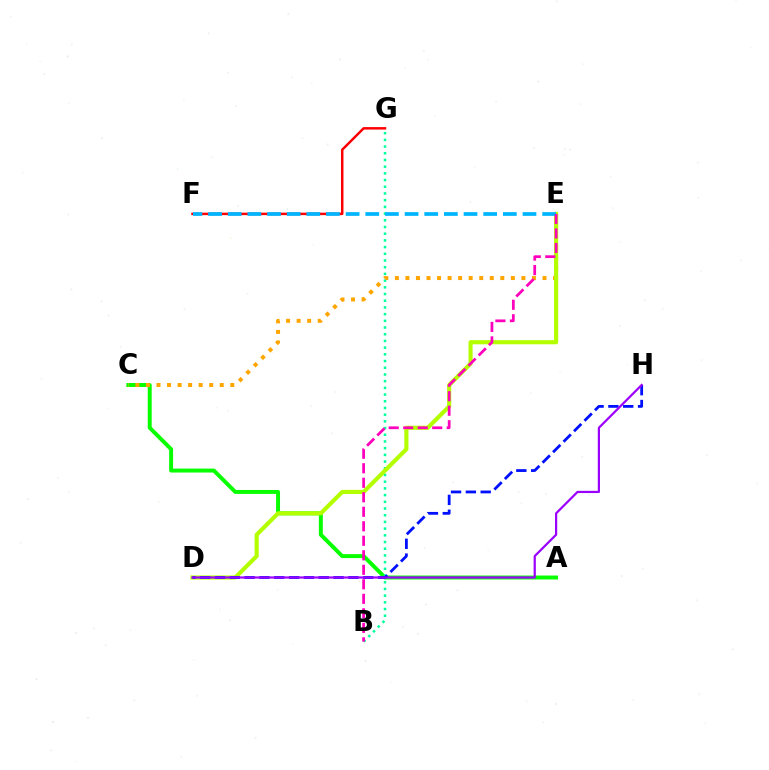{('A', 'C'): [{'color': '#08ff00', 'line_style': 'solid', 'thickness': 2.84}], ('B', 'G'): [{'color': '#00ff9d', 'line_style': 'dotted', 'thickness': 1.82}], ('C', 'E'): [{'color': '#ffa500', 'line_style': 'dotted', 'thickness': 2.86}], ('D', 'E'): [{'color': '#b3ff00', 'line_style': 'solid', 'thickness': 2.97}], ('D', 'H'): [{'color': '#0010ff', 'line_style': 'dashed', 'thickness': 2.01}, {'color': '#9b00ff', 'line_style': 'solid', 'thickness': 1.59}], ('F', 'G'): [{'color': '#ff0000', 'line_style': 'solid', 'thickness': 1.78}], ('E', 'F'): [{'color': '#00b5ff', 'line_style': 'dashed', 'thickness': 2.67}], ('B', 'E'): [{'color': '#ff00bd', 'line_style': 'dashed', 'thickness': 1.97}]}